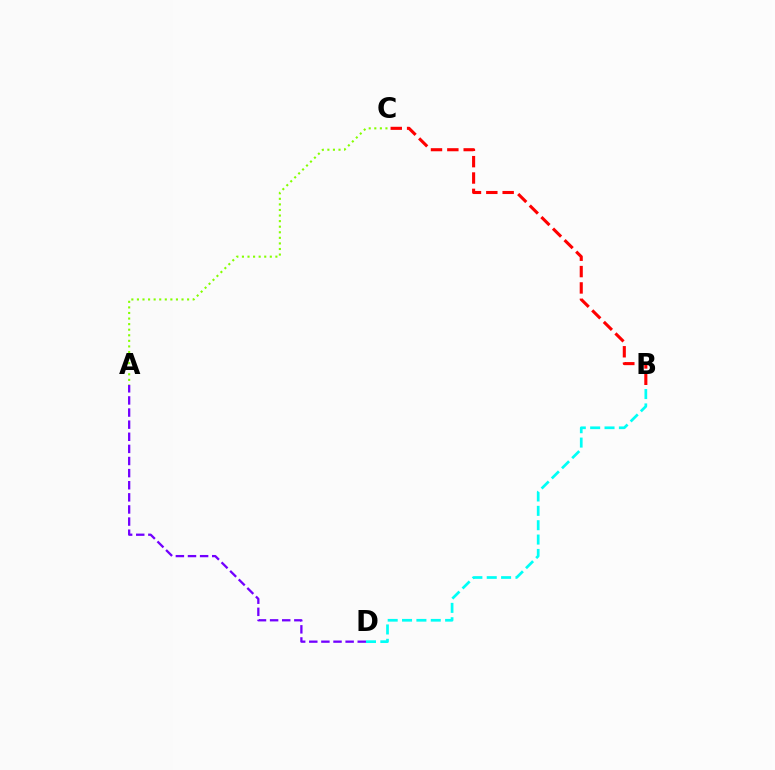{('B', 'D'): [{'color': '#00fff6', 'line_style': 'dashed', 'thickness': 1.95}], ('A', 'D'): [{'color': '#7200ff', 'line_style': 'dashed', 'thickness': 1.65}], ('B', 'C'): [{'color': '#ff0000', 'line_style': 'dashed', 'thickness': 2.22}], ('A', 'C'): [{'color': '#84ff00', 'line_style': 'dotted', 'thickness': 1.51}]}